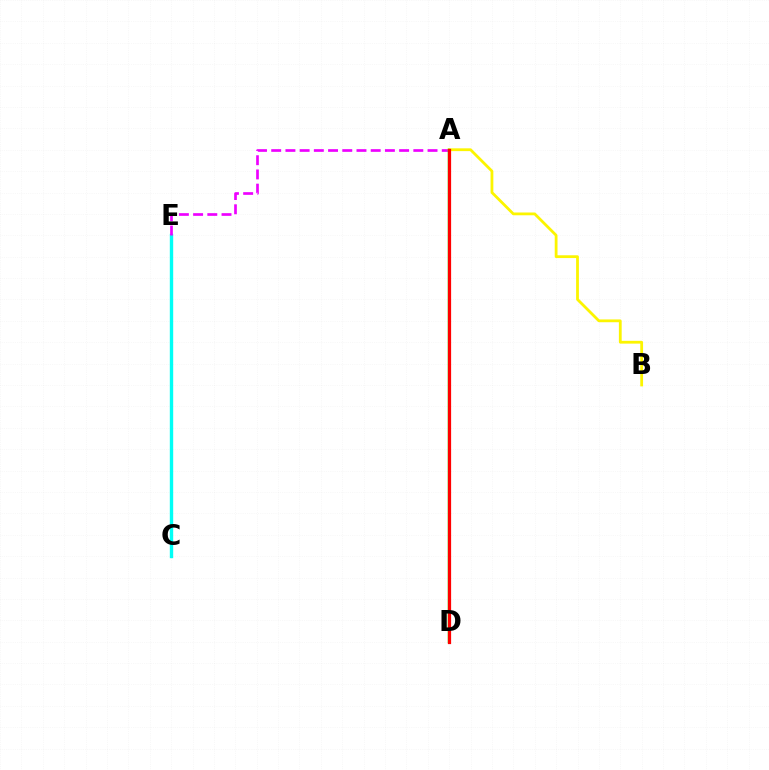{('C', 'E'): [{'color': '#00fff6', 'line_style': 'solid', 'thickness': 2.44}], ('A', 'E'): [{'color': '#ee00ff', 'line_style': 'dashed', 'thickness': 1.93}], ('A', 'B'): [{'color': '#fcf500', 'line_style': 'solid', 'thickness': 2.01}], ('A', 'D'): [{'color': '#0010ff', 'line_style': 'dotted', 'thickness': 2.03}, {'color': '#08ff00', 'line_style': 'solid', 'thickness': 1.77}, {'color': '#ff0000', 'line_style': 'solid', 'thickness': 2.32}]}